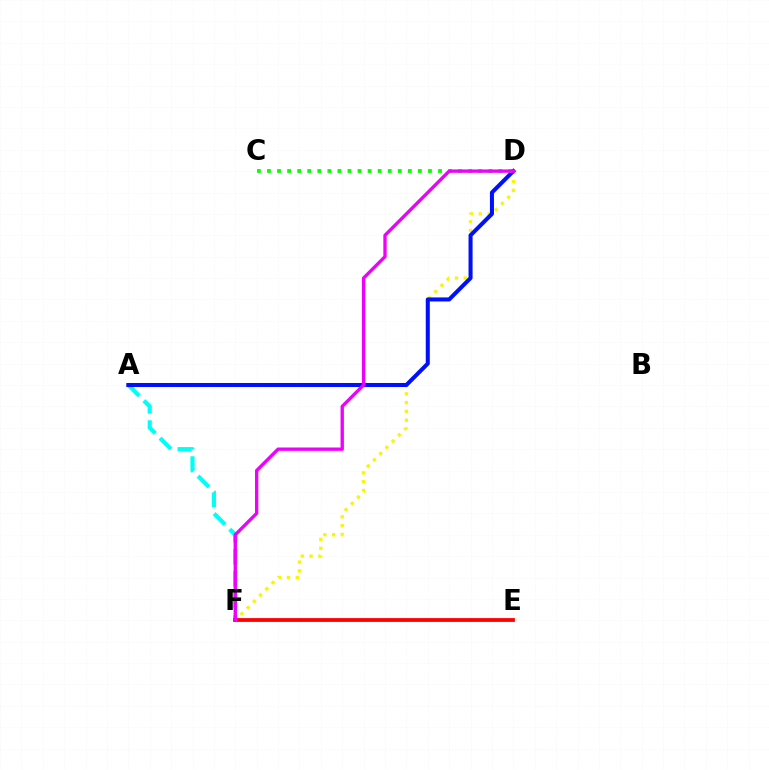{('D', 'F'): [{'color': '#fcf500', 'line_style': 'dotted', 'thickness': 2.39}, {'color': '#ee00ff', 'line_style': 'solid', 'thickness': 2.4}], ('A', 'F'): [{'color': '#00fff6', 'line_style': 'dashed', 'thickness': 3.0}], ('A', 'D'): [{'color': '#0010ff', 'line_style': 'solid', 'thickness': 2.91}], ('C', 'D'): [{'color': '#08ff00', 'line_style': 'dotted', 'thickness': 2.73}], ('E', 'F'): [{'color': '#ff0000', 'line_style': 'solid', 'thickness': 2.72}]}